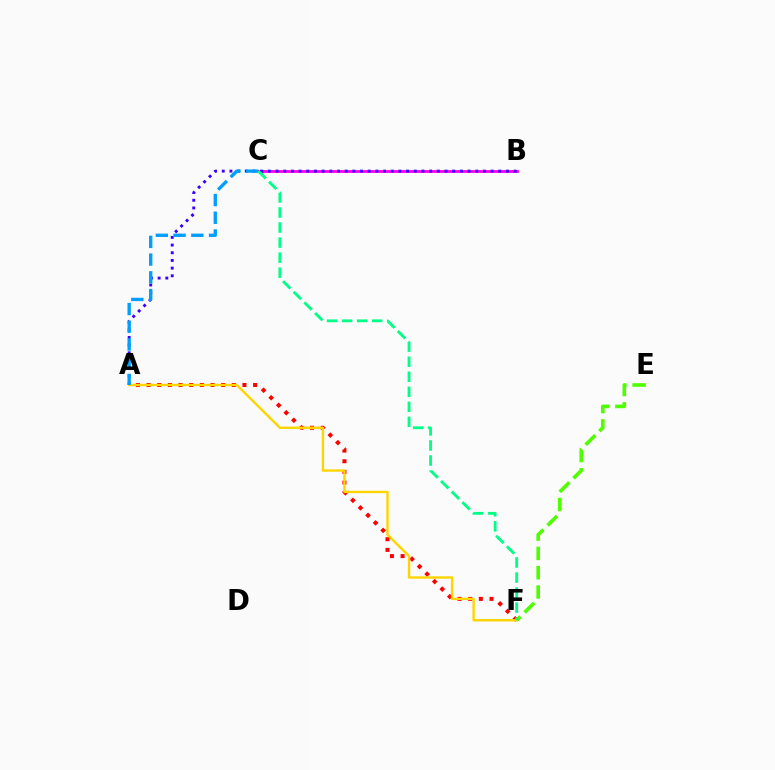{('E', 'F'): [{'color': '#4fff00', 'line_style': 'dashed', 'thickness': 2.62}], ('A', 'F'): [{'color': '#ff0000', 'line_style': 'dotted', 'thickness': 2.9}, {'color': '#ffd500', 'line_style': 'solid', 'thickness': 1.73}], ('B', 'C'): [{'color': '#ff00ed', 'line_style': 'solid', 'thickness': 2.05}], ('A', 'B'): [{'color': '#3700ff', 'line_style': 'dotted', 'thickness': 2.09}], ('A', 'C'): [{'color': '#009eff', 'line_style': 'dashed', 'thickness': 2.41}], ('C', 'F'): [{'color': '#00ff86', 'line_style': 'dashed', 'thickness': 2.04}]}